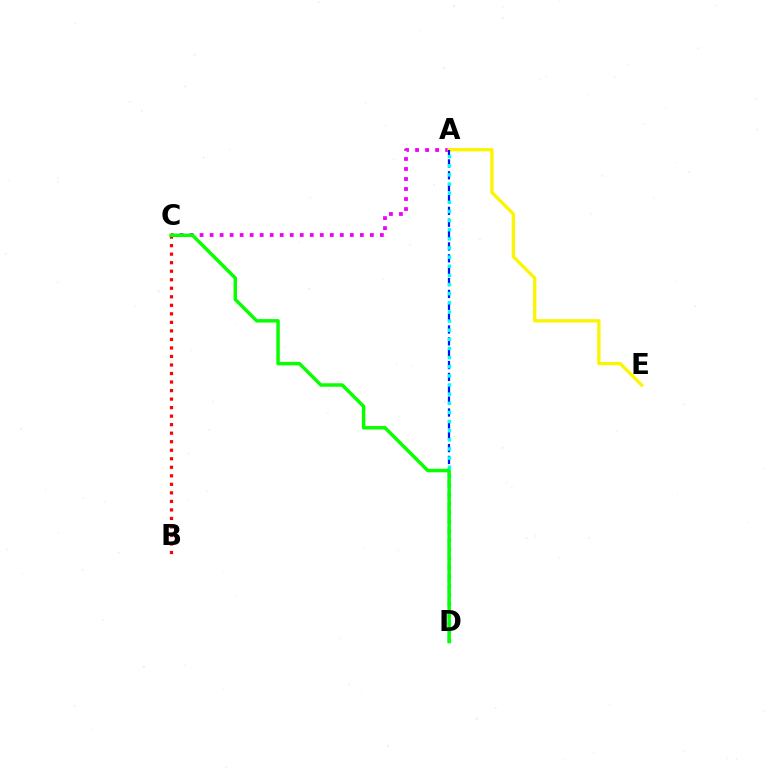{('A', 'C'): [{'color': '#ee00ff', 'line_style': 'dotted', 'thickness': 2.72}], ('A', 'E'): [{'color': '#fcf500', 'line_style': 'solid', 'thickness': 2.39}], ('A', 'D'): [{'color': '#0010ff', 'line_style': 'dashed', 'thickness': 1.61}, {'color': '#00fff6', 'line_style': 'dotted', 'thickness': 2.48}], ('B', 'C'): [{'color': '#ff0000', 'line_style': 'dotted', 'thickness': 2.32}], ('C', 'D'): [{'color': '#08ff00', 'line_style': 'solid', 'thickness': 2.48}]}